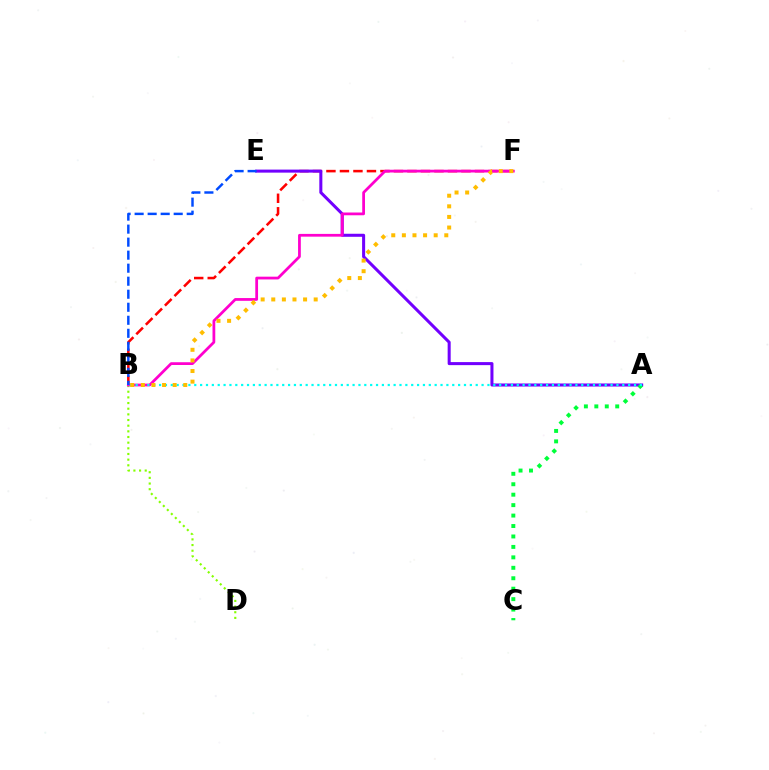{('B', 'D'): [{'color': '#84ff00', 'line_style': 'dotted', 'thickness': 1.54}], ('B', 'F'): [{'color': '#ff0000', 'line_style': 'dashed', 'thickness': 1.83}, {'color': '#ff00cf', 'line_style': 'solid', 'thickness': 1.99}, {'color': '#ffbd00', 'line_style': 'dotted', 'thickness': 2.88}], ('A', 'E'): [{'color': '#7200ff', 'line_style': 'solid', 'thickness': 2.19}], ('A', 'C'): [{'color': '#00ff39', 'line_style': 'dotted', 'thickness': 2.84}], ('A', 'B'): [{'color': '#00fff6', 'line_style': 'dotted', 'thickness': 1.59}], ('B', 'E'): [{'color': '#004bff', 'line_style': 'dashed', 'thickness': 1.77}]}